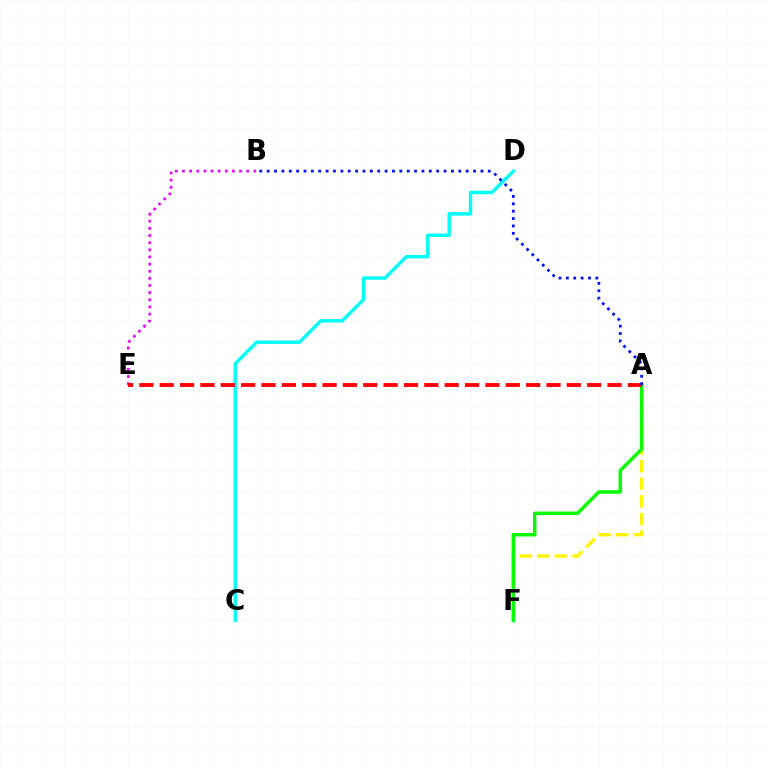{('A', 'F'): [{'color': '#fcf500', 'line_style': 'dashed', 'thickness': 2.39}, {'color': '#08ff00', 'line_style': 'solid', 'thickness': 2.52}], ('B', 'E'): [{'color': '#ee00ff', 'line_style': 'dotted', 'thickness': 1.94}], ('C', 'D'): [{'color': '#00fff6', 'line_style': 'solid', 'thickness': 2.45}], ('A', 'E'): [{'color': '#ff0000', 'line_style': 'dashed', 'thickness': 2.77}], ('A', 'B'): [{'color': '#0010ff', 'line_style': 'dotted', 'thickness': 2.0}]}